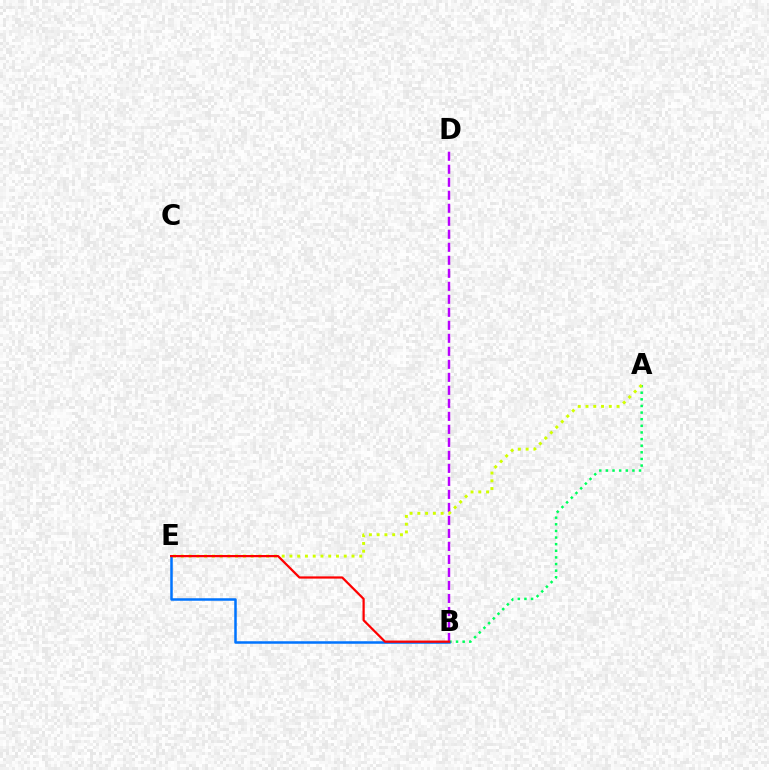{('B', 'D'): [{'color': '#b900ff', 'line_style': 'dashed', 'thickness': 1.77}], ('A', 'B'): [{'color': '#00ff5c', 'line_style': 'dotted', 'thickness': 1.8}], ('B', 'E'): [{'color': '#0074ff', 'line_style': 'solid', 'thickness': 1.81}, {'color': '#ff0000', 'line_style': 'solid', 'thickness': 1.6}], ('A', 'E'): [{'color': '#d1ff00', 'line_style': 'dotted', 'thickness': 2.11}]}